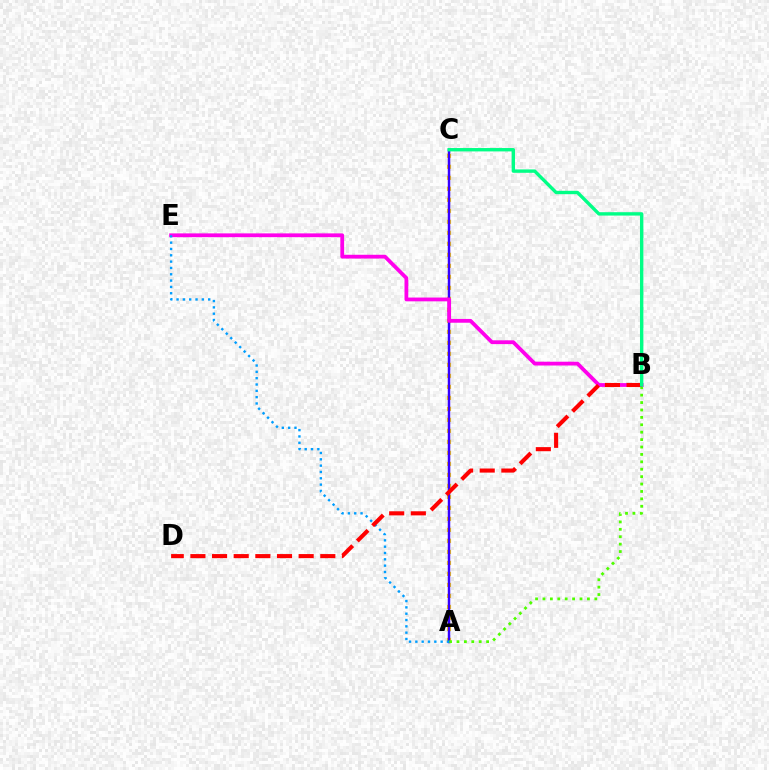{('A', 'C'): [{'color': '#ffd500', 'line_style': 'dotted', 'thickness': 2.99}, {'color': '#3700ff', 'line_style': 'solid', 'thickness': 1.78}], ('A', 'B'): [{'color': '#4fff00', 'line_style': 'dotted', 'thickness': 2.01}], ('B', 'E'): [{'color': '#ff00ed', 'line_style': 'solid', 'thickness': 2.73}], ('A', 'E'): [{'color': '#009eff', 'line_style': 'dotted', 'thickness': 1.72}], ('B', 'D'): [{'color': '#ff0000', 'line_style': 'dashed', 'thickness': 2.94}], ('B', 'C'): [{'color': '#00ff86', 'line_style': 'solid', 'thickness': 2.43}]}